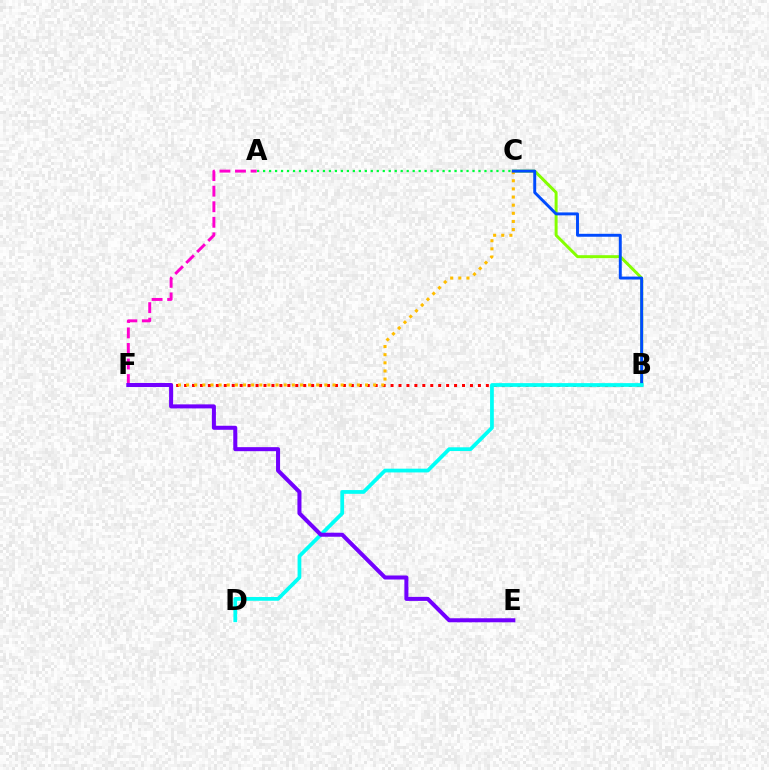{('B', 'F'): [{'color': '#ff0000', 'line_style': 'dotted', 'thickness': 2.16}], ('A', 'F'): [{'color': '#ff00cf', 'line_style': 'dashed', 'thickness': 2.11}], ('B', 'C'): [{'color': '#84ff00', 'line_style': 'solid', 'thickness': 2.14}, {'color': '#004bff', 'line_style': 'solid', 'thickness': 2.11}], ('C', 'F'): [{'color': '#ffbd00', 'line_style': 'dotted', 'thickness': 2.21}], ('B', 'D'): [{'color': '#00fff6', 'line_style': 'solid', 'thickness': 2.7}], ('E', 'F'): [{'color': '#7200ff', 'line_style': 'solid', 'thickness': 2.9}], ('A', 'C'): [{'color': '#00ff39', 'line_style': 'dotted', 'thickness': 1.63}]}